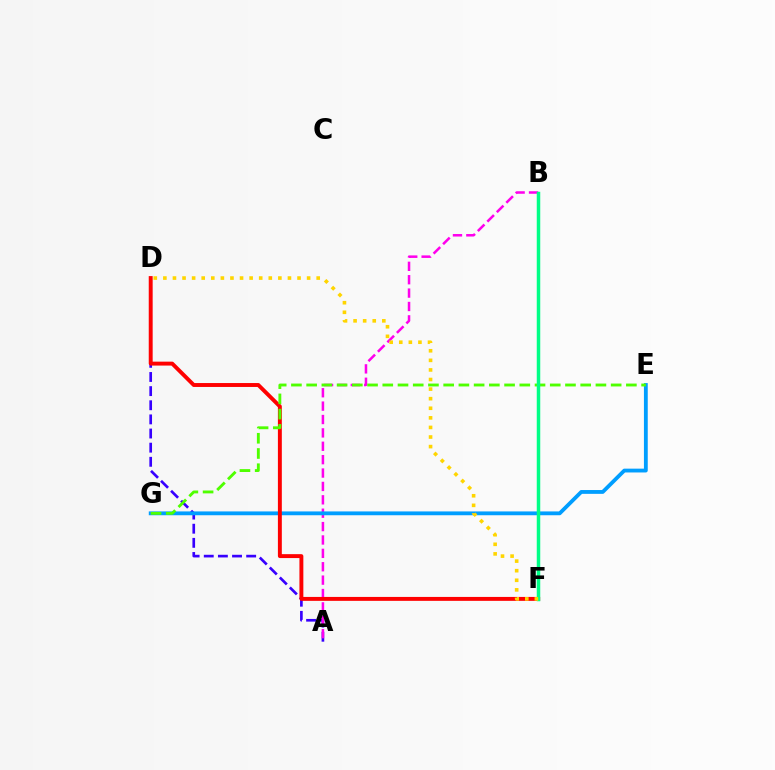{('A', 'D'): [{'color': '#3700ff', 'line_style': 'dashed', 'thickness': 1.92}], ('A', 'B'): [{'color': '#ff00ed', 'line_style': 'dashed', 'thickness': 1.82}], ('E', 'G'): [{'color': '#009eff', 'line_style': 'solid', 'thickness': 2.75}, {'color': '#4fff00', 'line_style': 'dashed', 'thickness': 2.07}], ('D', 'F'): [{'color': '#ff0000', 'line_style': 'solid', 'thickness': 2.82}, {'color': '#ffd500', 'line_style': 'dotted', 'thickness': 2.6}], ('B', 'F'): [{'color': '#00ff86', 'line_style': 'solid', 'thickness': 2.52}]}